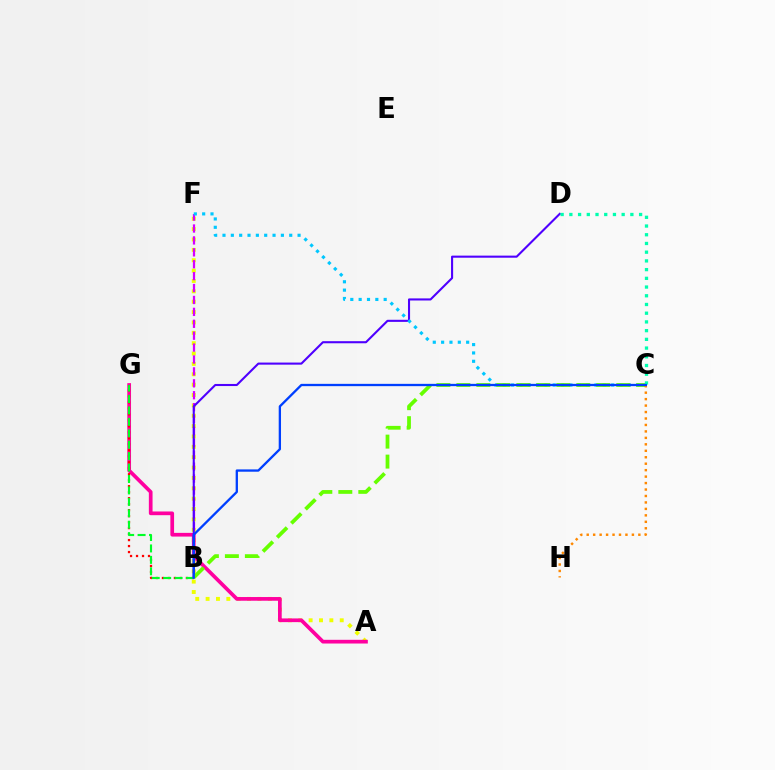{('A', 'F'): [{'color': '#eeff00', 'line_style': 'dotted', 'thickness': 2.82}], ('A', 'G'): [{'color': '#ff00a0', 'line_style': 'solid', 'thickness': 2.67}], ('B', 'G'): [{'color': '#ff0000', 'line_style': 'dotted', 'thickness': 1.63}, {'color': '#00ff27', 'line_style': 'dashed', 'thickness': 1.55}], ('B', 'F'): [{'color': '#d600ff', 'line_style': 'dashed', 'thickness': 1.62}], ('B', 'D'): [{'color': '#4f00ff', 'line_style': 'solid', 'thickness': 1.51}], ('C', 'F'): [{'color': '#00c7ff', 'line_style': 'dotted', 'thickness': 2.27}], ('B', 'C'): [{'color': '#66ff00', 'line_style': 'dashed', 'thickness': 2.71}, {'color': '#003fff', 'line_style': 'solid', 'thickness': 1.66}], ('C', 'D'): [{'color': '#00ffaf', 'line_style': 'dotted', 'thickness': 2.37}], ('C', 'H'): [{'color': '#ff8800', 'line_style': 'dotted', 'thickness': 1.75}]}